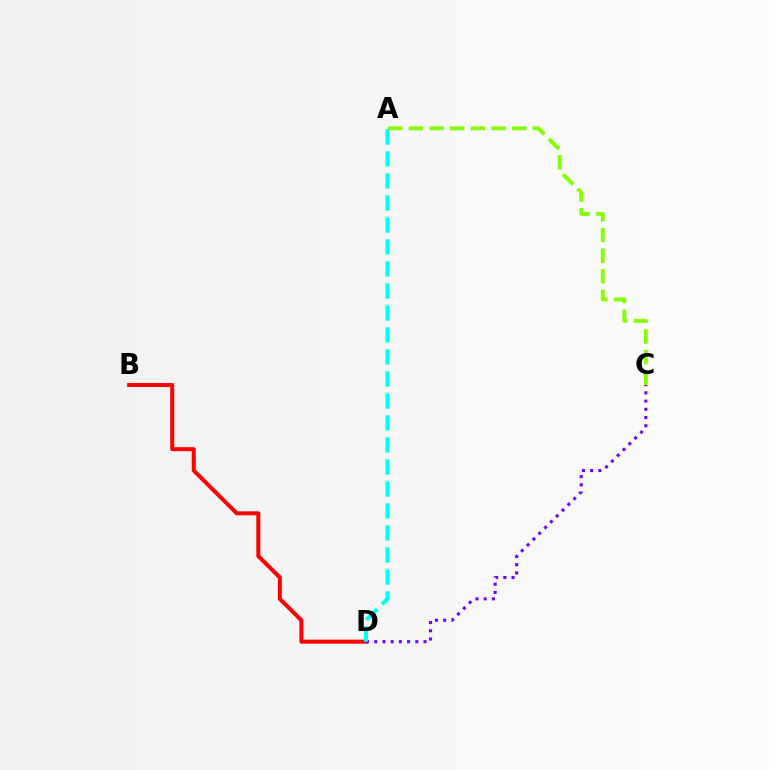{('B', 'D'): [{'color': '#ff0000', 'line_style': 'solid', 'thickness': 2.89}], ('C', 'D'): [{'color': '#7200ff', 'line_style': 'dotted', 'thickness': 2.23}], ('A', 'D'): [{'color': '#00fff6', 'line_style': 'dashed', 'thickness': 2.99}], ('A', 'C'): [{'color': '#84ff00', 'line_style': 'dashed', 'thickness': 2.8}]}